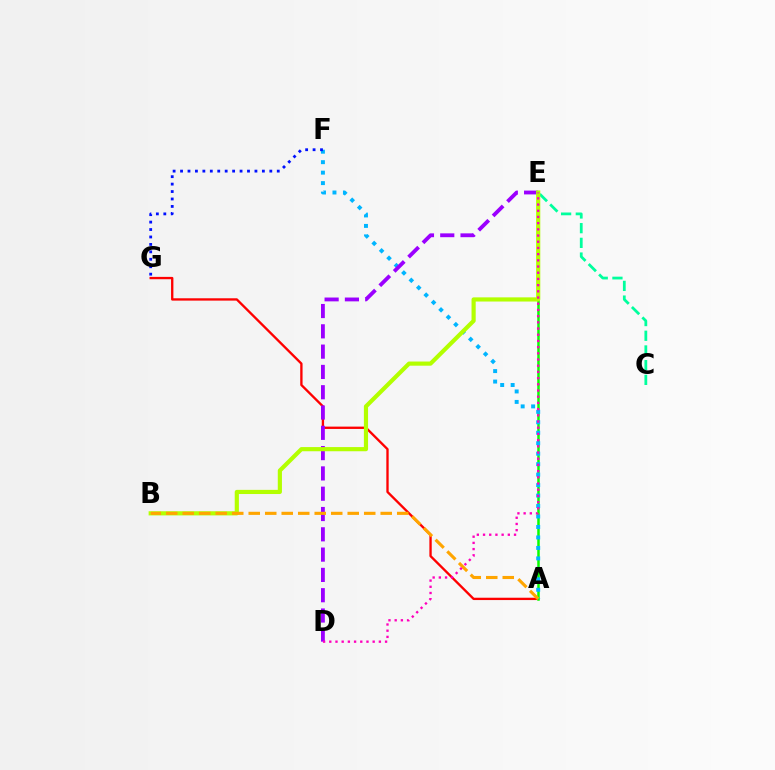{('A', 'G'): [{'color': '#ff0000', 'line_style': 'solid', 'thickness': 1.68}], ('A', 'E'): [{'color': '#08ff00', 'line_style': 'solid', 'thickness': 1.8}], ('C', 'E'): [{'color': '#00ff9d', 'line_style': 'dashed', 'thickness': 2.0}], ('A', 'F'): [{'color': '#00b5ff', 'line_style': 'dotted', 'thickness': 2.84}], ('F', 'G'): [{'color': '#0010ff', 'line_style': 'dotted', 'thickness': 2.02}], ('D', 'E'): [{'color': '#9b00ff', 'line_style': 'dashed', 'thickness': 2.76}, {'color': '#ff00bd', 'line_style': 'dotted', 'thickness': 1.68}], ('B', 'E'): [{'color': '#b3ff00', 'line_style': 'solid', 'thickness': 3.0}], ('A', 'B'): [{'color': '#ffa500', 'line_style': 'dashed', 'thickness': 2.24}]}